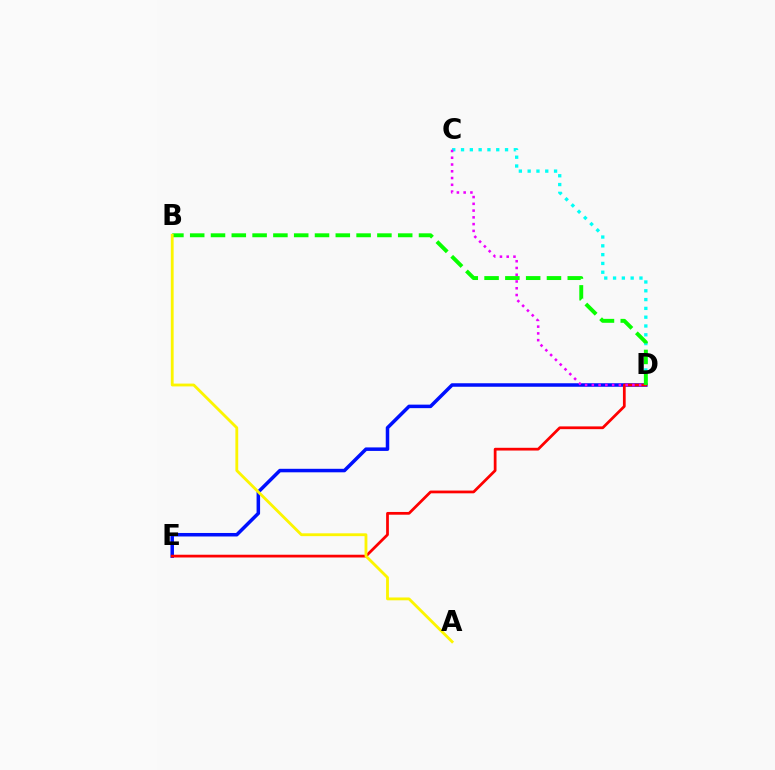{('D', 'E'): [{'color': '#0010ff', 'line_style': 'solid', 'thickness': 2.53}, {'color': '#ff0000', 'line_style': 'solid', 'thickness': 1.98}], ('C', 'D'): [{'color': '#00fff6', 'line_style': 'dotted', 'thickness': 2.39}, {'color': '#ee00ff', 'line_style': 'dotted', 'thickness': 1.84}], ('B', 'D'): [{'color': '#08ff00', 'line_style': 'dashed', 'thickness': 2.83}], ('A', 'B'): [{'color': '#fcf500', 'line_style': 'solid', 'thickness': 2.04}]}